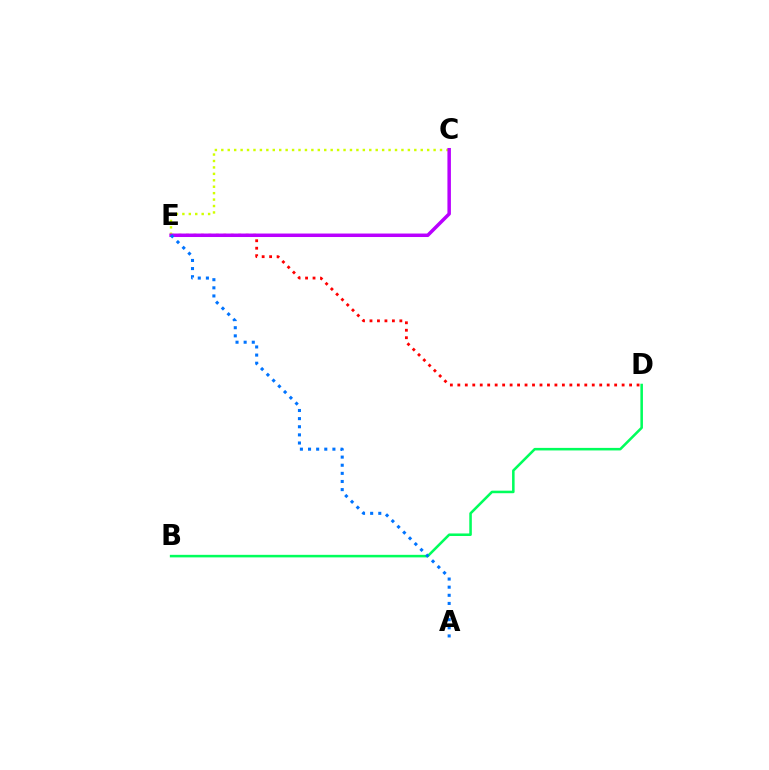{('D', 'E'): [{'color': '#ff0000', 'line_style': 'dotted', 'thickness': 2.03}], ('C', 'E'): [{'color': '#d1ff00', 'line_style': 'dotted', 'thickness': 1.75}, {'color': '#b900ff', 'line_style': 'solid', 'thickness': 2.51}], ('B', 'D'): [{'color': '#00ff5c', 'line_style': 'solid', 'thickness': 1.83}], ('A', 'E'): [{'color': '#0074ff', 'line_style': 'dotted', 'thickness': 2.21}]}